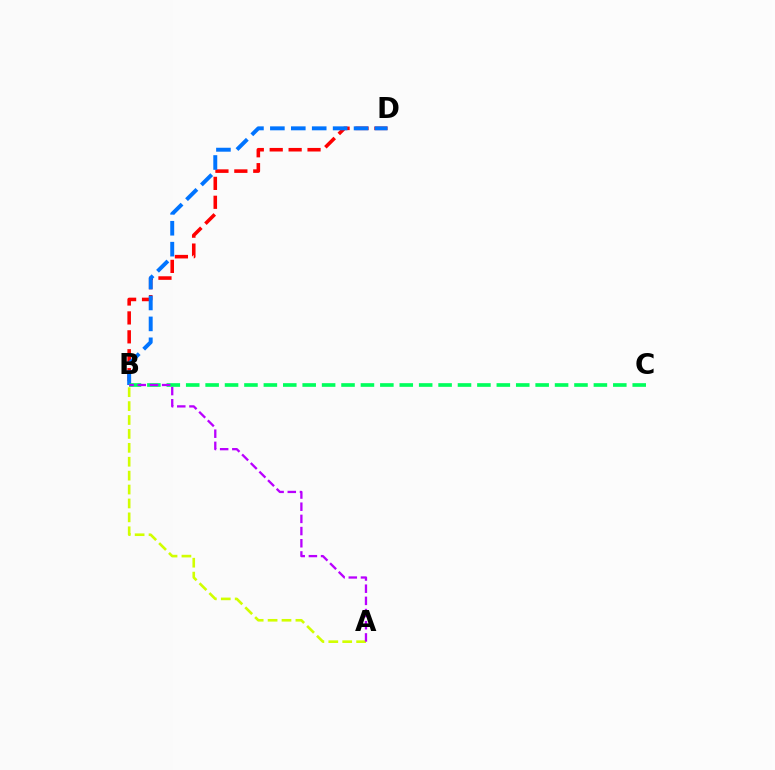{('A', 'B'): [{'color': '#d1ff00', 'line_style': 'dashed', 'thickness': 1.89}, {'color': '#b900ff', 'line_style': 'dashed', 'thickness': 1.65}], ('B', 'D'): [{'color': '#ff0000', 'line_style': 'dashed', 'thickness': 2.57}, {'color': '#0074ff', 'line_style': 'dashed', 'thickness': 2.84}], ('B', 'C'): [{'color': '#00ff5c', 'line_style': 'dashed', 'thickness': 2.64}]}